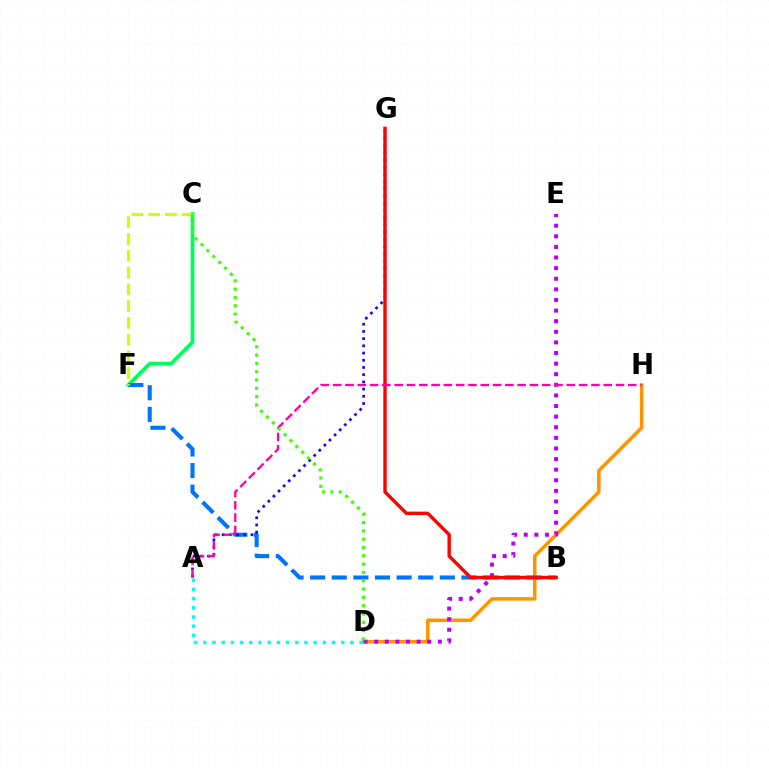{('C', 'F'): [{'color': '#00ff5c', 'line_style': 'solid', 'thickness': 2.69}, {'color': '#d1ff00', 'line_style': 'dashed', 'thickness': 2.28}], ('D', 'H'): [{'color': '#ff9400', 'line_style': 'solid', 'thickness': 2.52}], ('D', 'E'): [{'color': '#b900ff', 'line_style': 'dotted', 'thickness': 2.88}], ('A', 'D'): [{'color': '#00fff6', 'line_style': 'dotted', 'thickness': 2.5}], ('B', 'F'): [{'color': '#0074ff', 'line_style': 'dashed', 'thickness': 2.94}], ('A', 'G'): [{'color': '#2500ff', 'line_style': 'dotted', 'thickness': 1.96}], ('B', 'G'): [{'color': '#ff0000', 'line_style': 'solid', 'thickness': 2.44}], ('A', 'H'): [{'color': '#ff00ac', 'line_style': 'dashed', 'thickness': 1.67}], ('C', 'D'): [{'color': '#3dff00', 'line_style': 'dotted', 'thickness': 2.26}]}